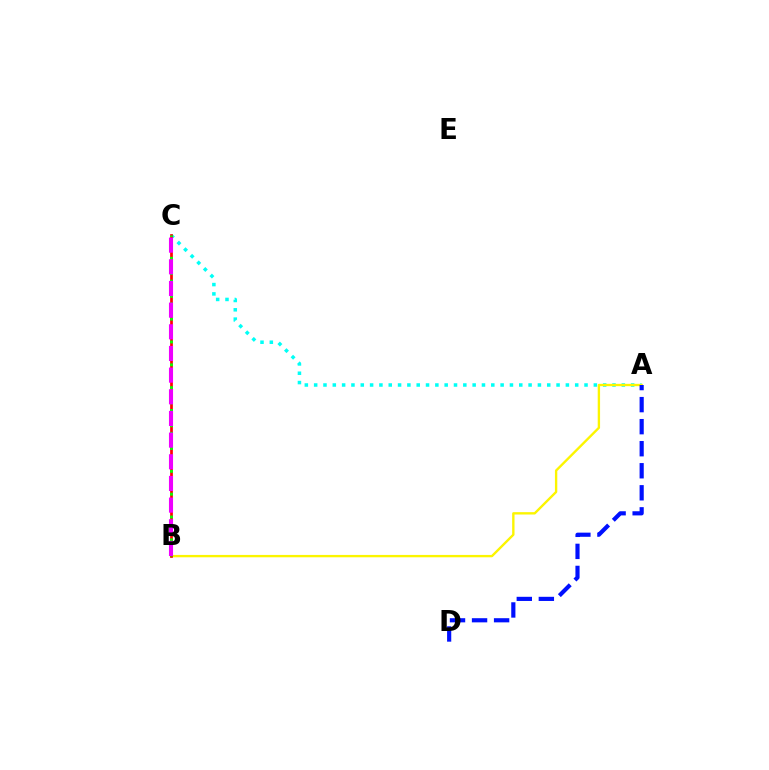{('A', 'C'): [{'color': '#00fff6', 'line_style': 'dotted', 'thickness': 2.53}], ('A', 'B'): [{'color': '#fcf500', 'line_style': 'solid', 'thickness': 1.7}], ('B', 'C'): [{'color': '#ff0000', 'line_style': 'solid', 'thickness': 1.95}, {'color': '#08ff00', 'line_style': 'dotted', 'thickness': 2.07}, {'color': '#ee00ff', 'line_style': 'dashed', 'thickness': 2.94}], ('A', 'D'): [{'color': '#0010ff', 'line_style': 'dashed', 'thickness': 2.99}]}